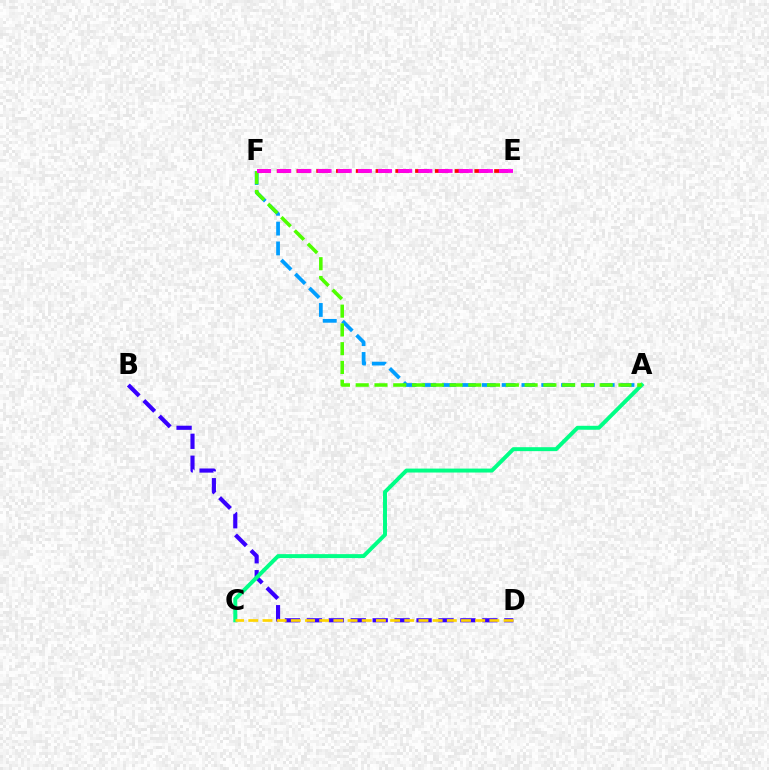{('A', 'F'): [{'color': '#009eff', 'line_style': 'dashed', 'thickness': 2.69}, {'color': '#4fff00', 'line_style': 'dashed', 'thickness': 2.55}], ('B', 'D'): [{'color': '#3700ff', 'line_style': 'dashed', 'thickness': 2.98}], ('A', 'C'): [{'color': '#00ff86', 'line_style': 'solid', 'thickness': 2.84}], ('E', 'F'): [{'color': '#ff0000', 'line_style': 'dashed', 'thickness': 2.68}, {'color': '#ff00ed', 'line_style': 'dashed', 'thickness': 2.74}], ('C', 'D'): [{'color': '#ffd500', 'line_style': 'dashed', 'thickness': 1.93}]}